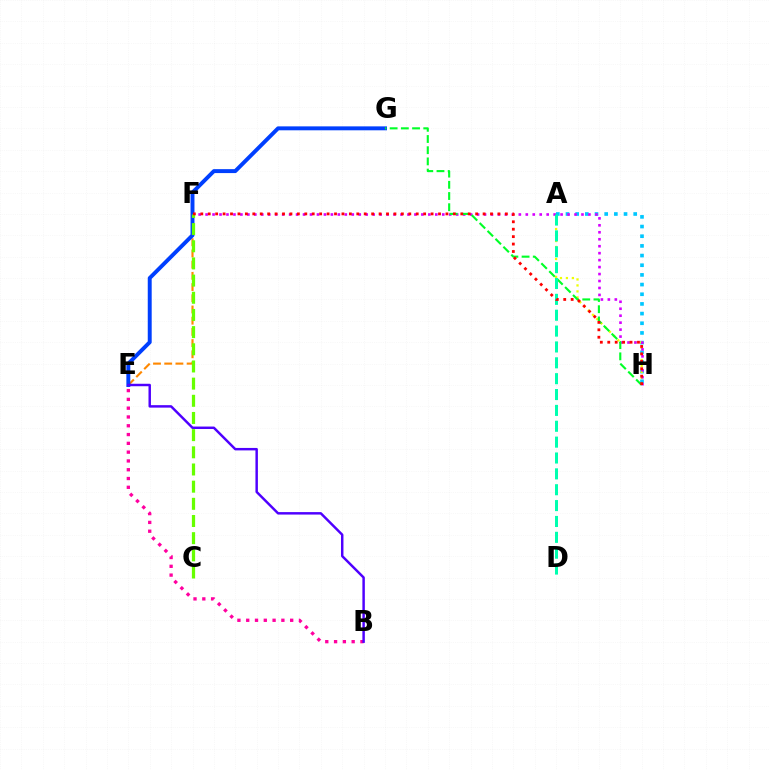{('E', 'F'): [{'color': '#ff8800', 'line_style': 'dashed', 'thickness': 1.52}], ('E', 'G'): [{'color': '#003fff', 'line_style': 'solid', 'thickness': 2.83}], ('A', 'H'): [{'color': '#00c7ff', 'line_style': 'dotted', 'thickness': 2.63}, {'color': '#eeff00', 'line_style': 'dotted', 'thickness': 1.62}], ('B', 'E'): [{'color': '#ff00a0', 'line_style': 'dotted', 'thickness': 2.39}, {'color': '#4f00ff', 'line_style': 'solid', 'thickness': 1.77}], ('F', 'H'): [{'color': '#d600ff', 'line_style': 'dotted', 'thickness': 1.89}, {'color': '#ff0000', 'line_style': 'dotted', 'thickness': 2.02}], ('G', 'H'): [{'color': '#00ff27', 'line_style': 'dashed', 'thickness': 1.52}], ('C', 'F'): [{'color': '#66ff00', 'line_style': 'dashed', 'thickness': 2.33}], ('A', 'D'): [{'color': '#00ffaf', 'line_style': 'dashed', 'thickness': 2.16}]}